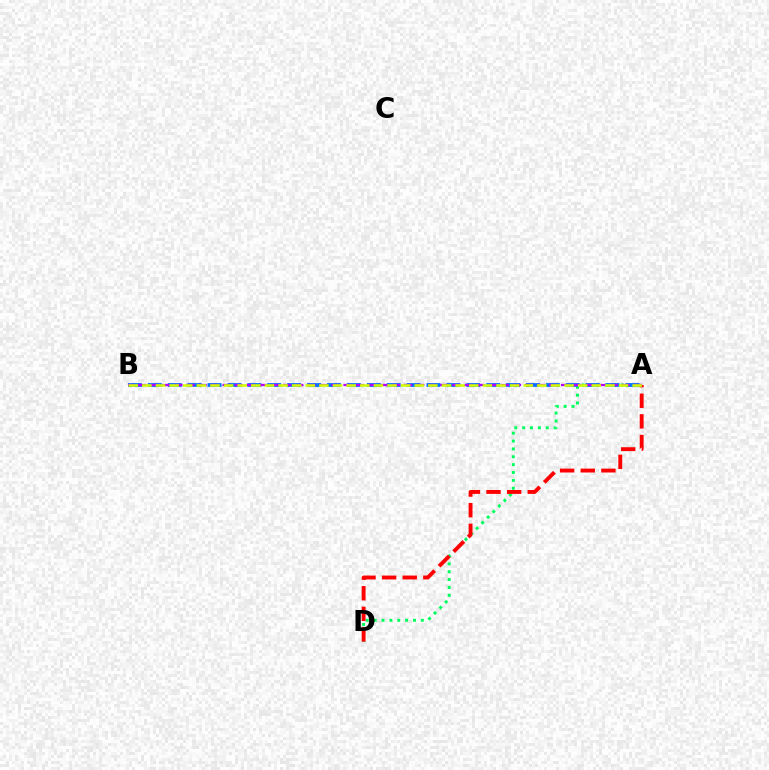{('A', 'D'): [{'color': '#00ff5c', 'line_style': 'dotted', 'thickness': 2.14}, {'color': '#ff0000', 'line_style': 'dashed', 'thickness': 2.8}], ('A', 'B'): [{'color': '#0074ff', 'line_style': 'dashed', 'thickness': 2.7}, {'color': '#b900ff', 'line_style': 'dashed', 'thickness': 1.64}, {'color': '#d1ff00', 'line_style': 'dashed', 'thickness': 1.85}]}